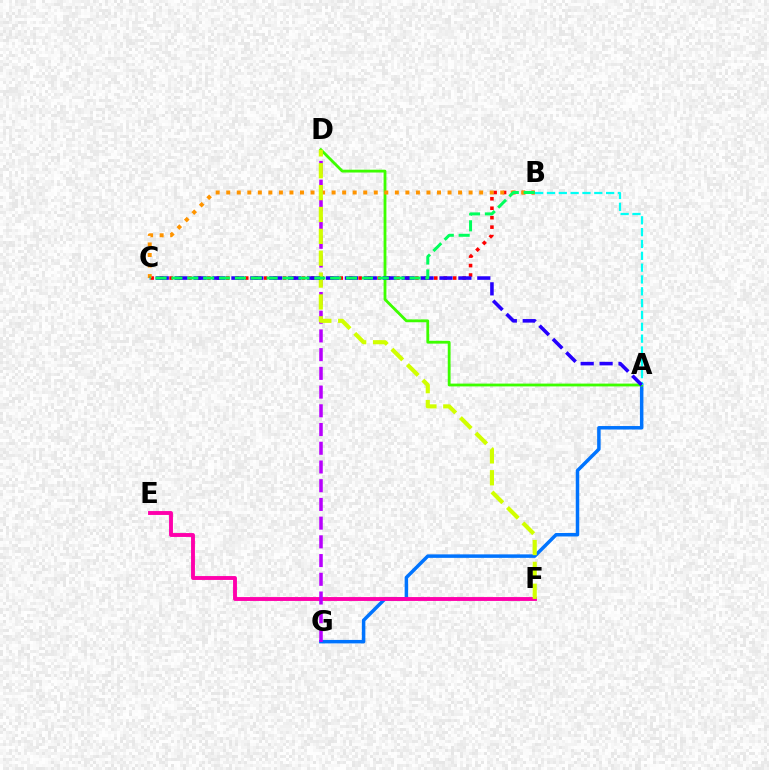{('A', 'G'): [{'color': '#0074ff', 'line_style': 'solid', 'thickness': 2.51}], ('B', 'C'): [{'color': '#ff0000', 'line_style': 'dotted', 'thickness': 2.57}, {'color': '#ff9400', 'line_style': 'dotted', 'thickness': 2.86}, {'color': '#00ff5c', 'line_style': 'dashed', 'thickness': 2.16}], ('E', 'F'): [{'color': '#ff00ac', 'line_style': 'solid', 'thickness': 2.79}], ('A', 'D'): [{'color': '#3dff00', 'line_style': 'solid', 'thickness': 2.03}], ('D', 'G'): [{'color': '#b900ff', 'line_style': 'dashed', 'thickness': 2.54}], ('A', 'B'): [{'color': '#00fff6', 'line_style': 'dashed', 'thickness': 1.61}], ('D', 'F'): [{'color': '#d1ff00', 'line_style': 'dashed', 'thickness': 2.97}], ('A', 'C'): [{'color': '#2500ff', 'line_style': 'dashed', 'thickness': 2.57}]}